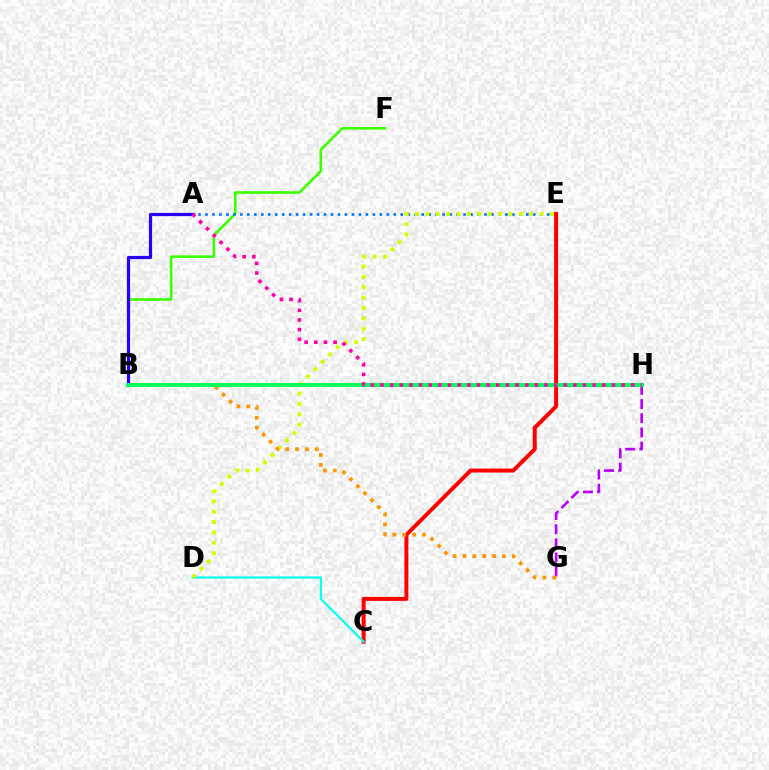{('B', 'F'): [{'color': '#3dff00', 'line_style': 'solid', 'thickness': 1.9}], ('A', 'E'): [{'color': '#0074ff', 'line_style': 'dotted', 'thickness': 1.89}], ('C', 'E'): [{'color': '#ff0000', 'line_style': 'solid', 'thickness': 2.85}], ('C', 'D'): [{'color': '#00fff6', 'line_style': 'solid', 'thickness': 1.54}], ('G', 'H'): [{'color': '#b900ff', 'line_style': 'dashed', 'thickness': 1.92}], ('D', 'E'): [{'color': '#d1ff00', 'line_style': 'dotted', 'thickness': 2.82}], ('A', 'B'): [{'color': '#2500ff', 'line_style': 'solid', 'thickness': 2.3}], ('B', 'G'): [{'color': '#ff9400', 'line_style': 'dotted', 'thickness': 2.68}], ('B', 'H'): [{'color': '#00ff5c', 'line_style': 'solid', 'thickness': 2.91}], ('A', 'H'): [{'color': '#ff00ac', 'line_style': 'dotted', 'thickness': 2.62}]}